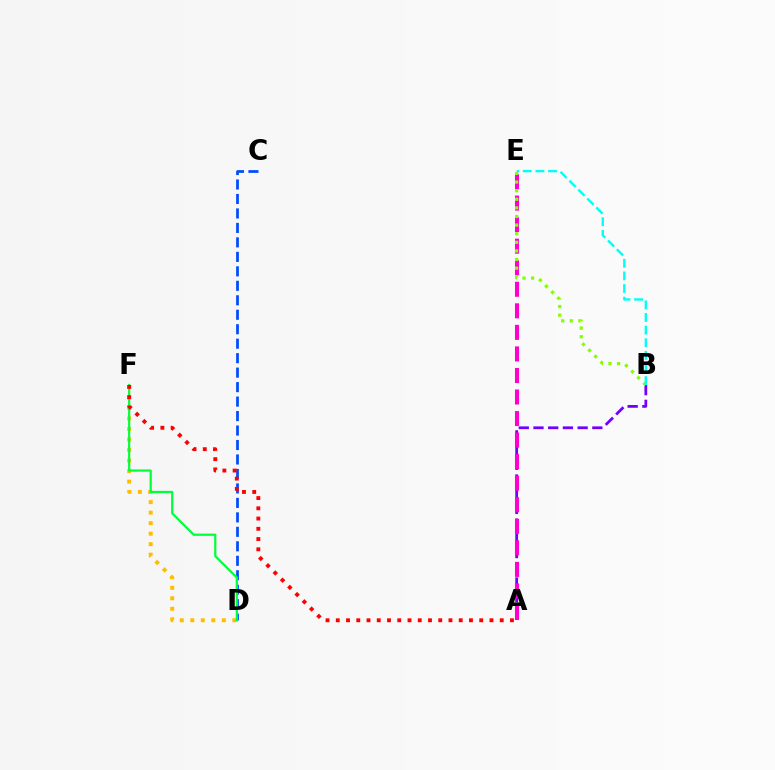{('A', 'B'): [{'color': '#7200ff', 'line_style': 'dashed', 'thickness': 2.0}], ('A', 'E'): [{'color': '#ff00cf', 'line_style': 'dashed', 'thickness': 2.93}], ('D', 'F'): [{'color': '#ffbd00', 'line_style': 'dotted', 'thickness': 2.86}, {'color': '#00ff39', 'line_style': 'solid', 'thickness': 1.59}], ('C', 'D'): [{'color': '#004bff', 'line_style': 'dashed', 'thickness': 1.97}], ('B', 'E'): [{'color': '#84ff00', 'line_style': 'dotted', 'thickness': 2.34}, {'color': '#00fff6', 'line_style': 'dashed', 'thickness': 1.71}], ('A', 'F'): [{'color': '#ff0000', 'line_style': 'dotted', 'thickness': 2.78}]}